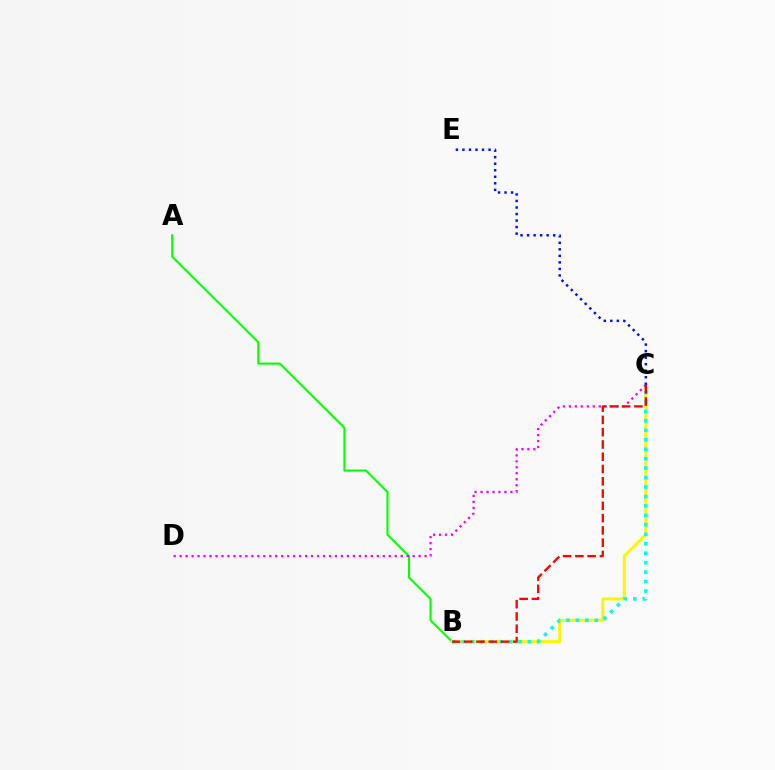{('A', 'B'): [{'color': '#08ff00', 'line_style': 'solid', 'thickness': 1.52}], ('B', 'C'): [{'color': '#fcf500', 'line_style': 'solid', 'thickness': 2.13}, {'color': '#00fff6', 'line_style': 'dotted', 'thickness': 2.57}, {'color': '#ff0000', 'line_style': 'dashed', 'thickness': 1.67}], ('C', 'E'): [{'color': '#0010ff', 'line_style': 'dotted', 'thickness': 1.77}], ('C', 'D'): [{'color': '#ee00ff', 'line_style': 'dotted', 'thickness': 1.62}]}